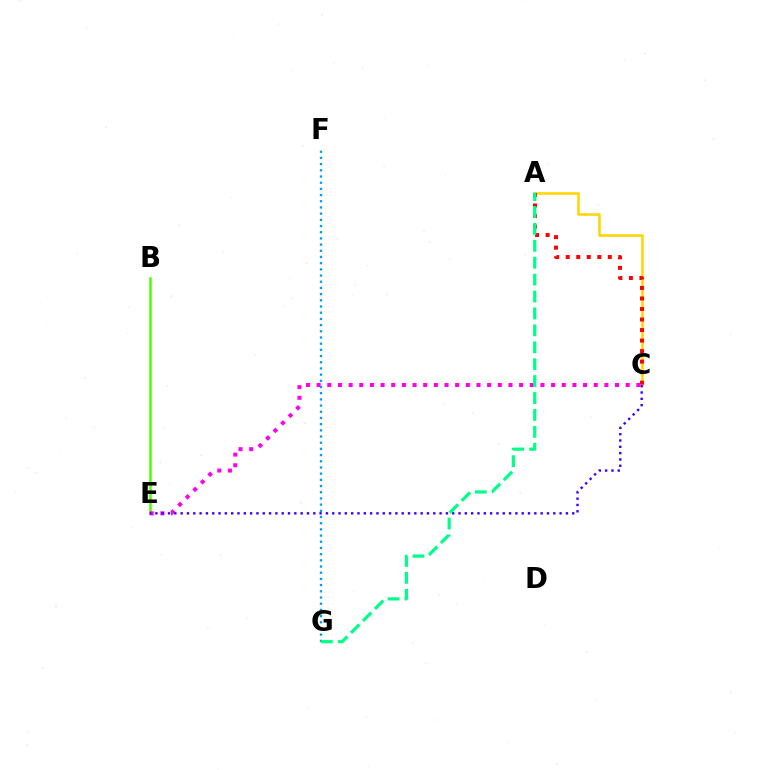{('B', 'E'): [{'color': '#4fff00', 'line_style': 'solid', 'thickness': 1.81}], ('F', 'G'): [{'color': '#009eff', 'line_style': 'dotted', 'thickness': 1.68}], ('A', 'C'): [{'color': '#ffd500', 'line_style': 'solid', 'thickness': 1.83}, {'color': '#ff0000', 'line_style': 'dotted', 'thickness': 2.86}], ('C', 'E'): [{'color': '#ff00ed', 'line_style': 'dotted', 'thickness': 2.9}, {'color': '#3700ff', 'line_style': 'dotted', 'thickness': 1.72}], ('A', 'G'): [{'color': '#00ff86', 'line_style': 'dashed', 'thickness': 2.3}]}